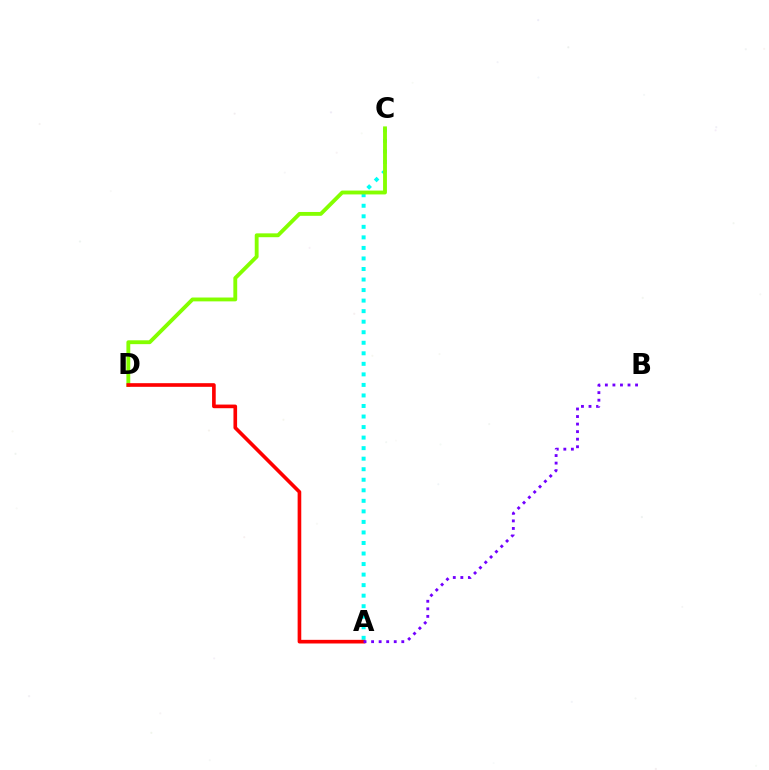{('A', 'C'): [{'color': '#00fff6', 'line_style': 'dotted', 'thickness': 2.86}], ('C', 'D'): [{'color': '#84ff00', 'line_style': 'solid', 'thickness': 2.77}], ('A', 'D'): [{'color': '#ff0000', 'line_style': 'solid', 'thickness': 2.62}], ('A', 'B'): [{'color': '#7200ff', 'line_style': 'dotted', 'thickness': 2.05}]}